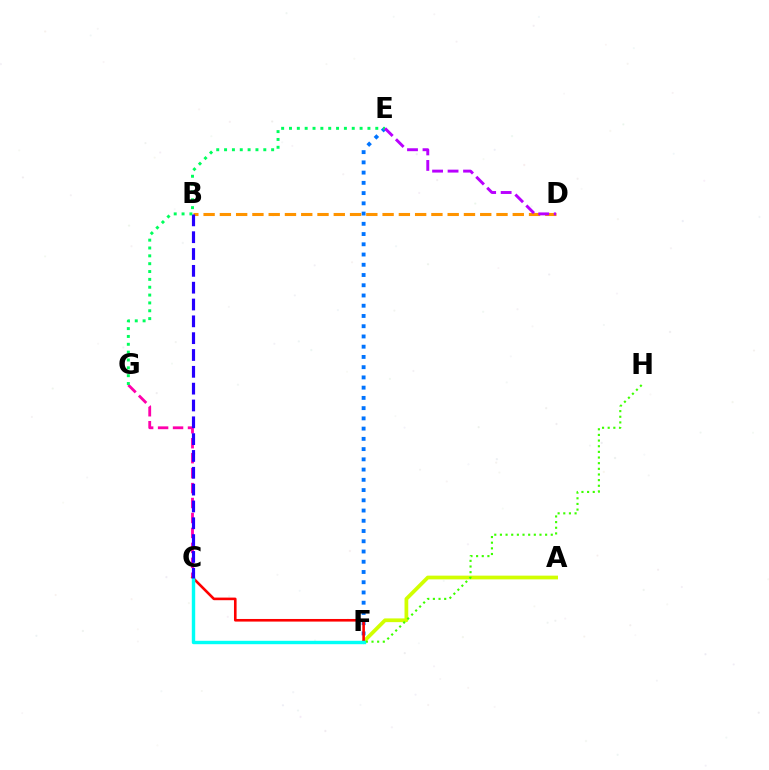{('E', 'F'): [{'color': '#0074ff', 'line_style': 'dotted', 'thickness': 2.78}], ('A', 'F'): [{'color': '#d1ff00', 'line_style': 'solid', 'thickness': 2.69}], ('C', 'G'): [{'color': '#ff00ac', 'line_style': 'dashed', 'thickness': 2.03}], ('C', 'F'): [{'color': '#ff0000', 'line_style': 'solid', 'thickness': 1.88}, {'color': '#00fff6', 'line_style': 'solid', 'thickness': 2.45}], ('B', 'D'): [{'color': '#ff9400', 'line_style': 'dashed', 'thickness': 2.21}], ('B', 'C'): [{'color': '#2500ff', 'line_style': 'dashed', 'thickness': 2.29}], ('E', 'G'): [{'color': '#00ff5c', 'line_style': 'dotted', 'thickness': 2.13}], ('F', 'H'): [{'color': '#3dff00', 'line_style': 'dotted', 'thickness': 1.54}], ('D', 'E'): [{'color': '#b900ff', 'line_style': 'dashed', 'thickness': 2.1}]}